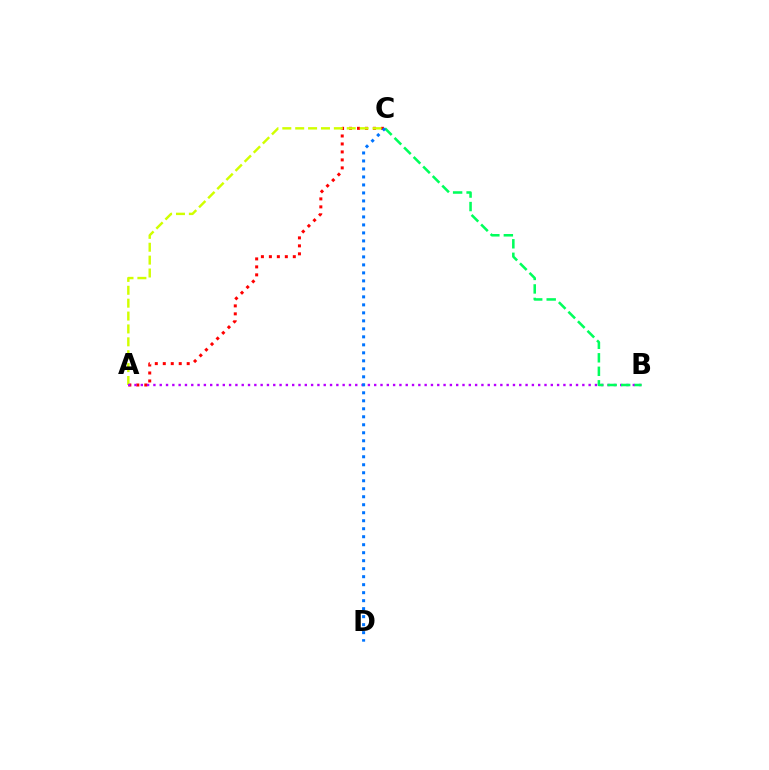{('A', 'C'): [{'color': '#ff0000', 'line_style': 'dotted', 'thickness': 2.17}, {'color': '#d1ff00', 'line_style': 'dashed', 'thickness': 1.75}], ('A', 'B'): [{'color': '#b900ff', 'line_style': 'dotted', 'thickness': 1.71}], ('B', 'C'): [{'color': '#00ff5c', 'line_style': 'dashed', 'thickness': 1.83}], ('C', 'D'): [{'color': '#0074ff', 'line_style': 'dotted', 'thickness': 2.17}]}